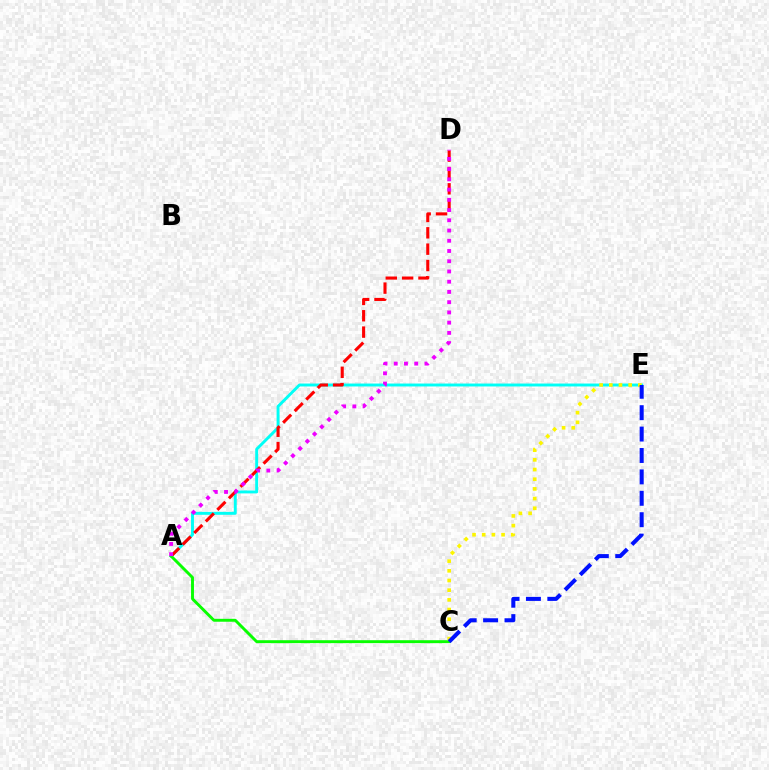{('A', 'E'): [{'color': '#00fff6', 'line_style': 'solid', 'thickness': 2.1}], ('A', 'D'): [{'color': '#ff0000', 'line_style': 'dashed', 'thickness': 2.22}, {'color': '#ee00ff', 'line_style': 'dotted', 'thickness': 2.78}], ('A', 'C'): [{'color': '#08ff00', 'line_style': 'solid', 'thickness': 2.1}], ('C', 'E'): [{'color': '#fcf500', 'line_style': 'dotted', 'thickness': 2.63}, {'color': '#0010ff', 'line_style': 'dashed', 'thickness': 2.91}]}